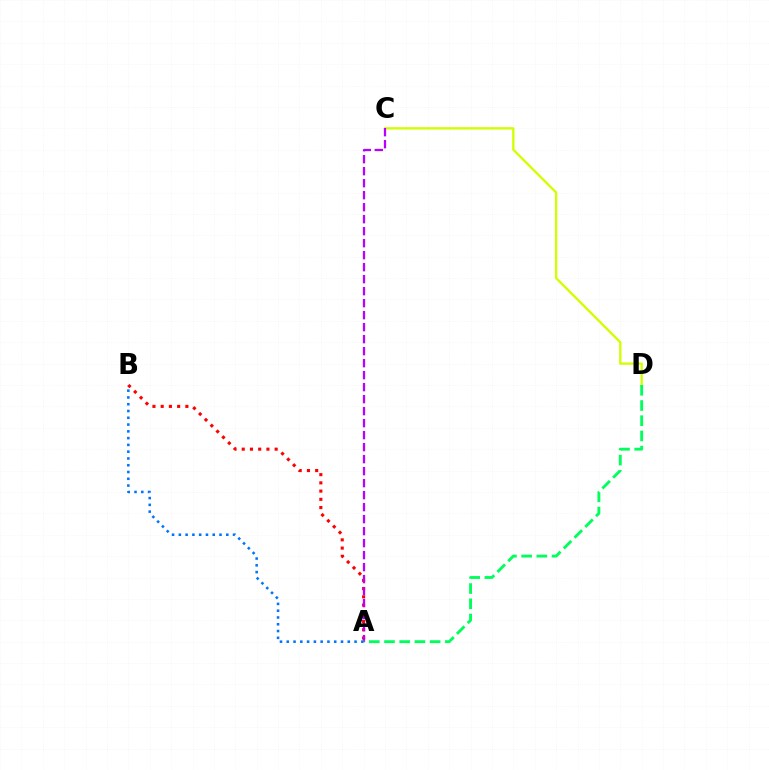{('C', 'D'): [{'color': '#d1ff00', 'line_style': 'solid', 'thickness': 1.68}], ('A', 'B'): [{'color': '#ff0000', 'line_style': 'dotted', 'thickness': 2.24}, {'color': '#0074ff', 'line_style': 'dotted', 'thickness': 1.84}], ('A', 'C'): [{'color': '#b900ff', 'line_style': 'dashed', 'thickness': 1.63}], ('A', 'D'): [{'color': '#00ff5c', 'line_style': 'dashed', 'thickness': 2.07}]}